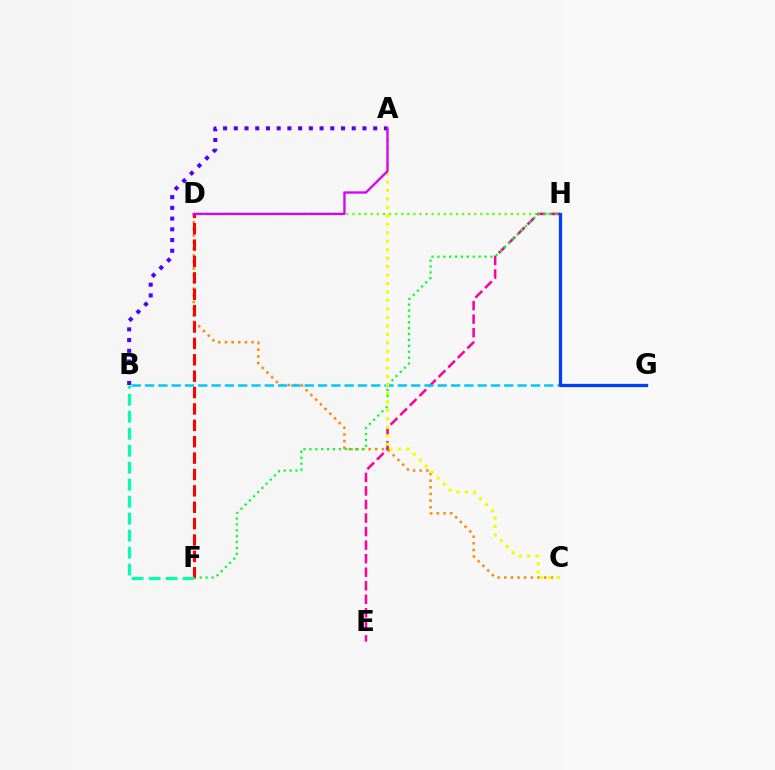{('C', 'D'): [{'color': '#ff8800', 'line_style': 'dotted', 'thickness': 1.81}], ('D', 'H'): [{'color': '#66ff00', 'line_style': 'dotted', 'thickness': 1.65}], ('E', 'H'): [{'color': '#ff00a0', 'line_style': 'dashed', 'thickness': 1.84}], ('F', 'H'): [{'color': '#00ff27', 'line_style': 'dotted', 'thickness': 1.6}], ('B', 'G'): [{'color': '#00c7ff', 'line_style': 'dashed', 'thickness': 1.81}], ('A', 'C'): [{'color': '#eeff00', 'line_style': 'dotted', 'thickness': 2.3}], ('D', 'F'): [{'color': '#ff0000', 'line_style': 'dashed', 'thickness': 2.23}], ('A', 'B'): [{'color': '#4f00ff', 'line_style': 'dotted', 'thickness': 2.91}], ('G', 'H'): [{'color': '#003fff', 'line_style': 'solid', 'thickness': 2.34}], ('A', 'D'): [{'color': '#d600ff', 'line_style': 'solid', 'thickness': 1.68}], ('B', 'F'): [{'color': '#00ffaf', 'line_style': 'dashed', 'thickness': 2.31}]}